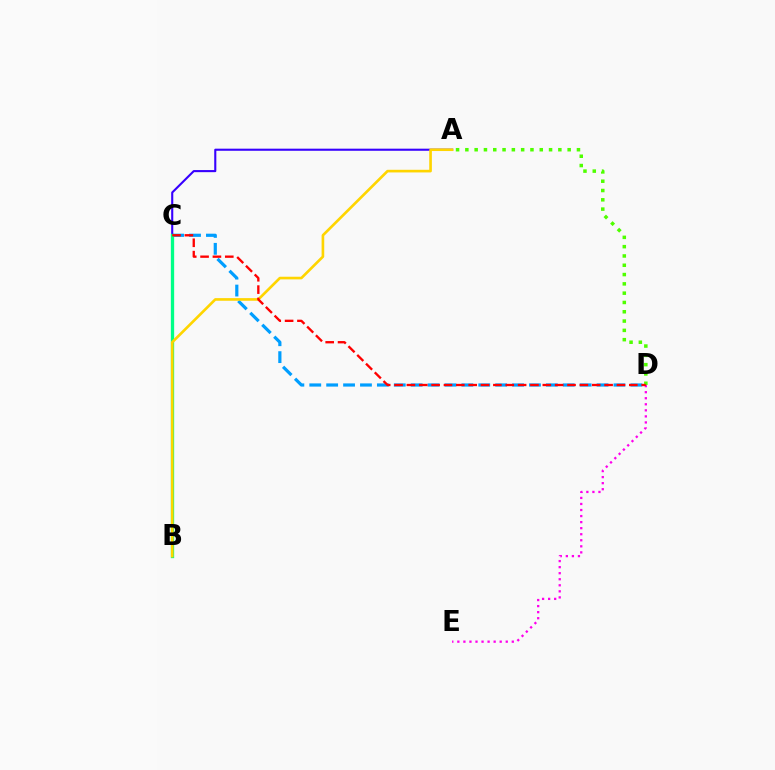{('C', 'D'): [{'color': '#009eff', 'line_style': 'dashed', 'thickness': 2.3}, {'color': '#ff0000', 'line_style': 'dashed', 'thickness': 1.68}], ('A', 'D'): [{'color': '#4fff00', 'line_style': 'dotted', 'thickness': 2.53}], ('A', 'C'): [{'color': '#3700ff', 'line_style': 'solid', 'thickness': 1.51}], ('D', 'E'): [{'color': '#ff00ed', 'line_style': 'dotted', 'thickness': 1.64}], ('B', 'C'): [{'color': '#00ff86', 'line_style': 'solid', 'thickness': 2.38}], ('A', 'B'): [{'color': '#ffd500', 'line_style': 'solid', 'thickness': 1.9}]}